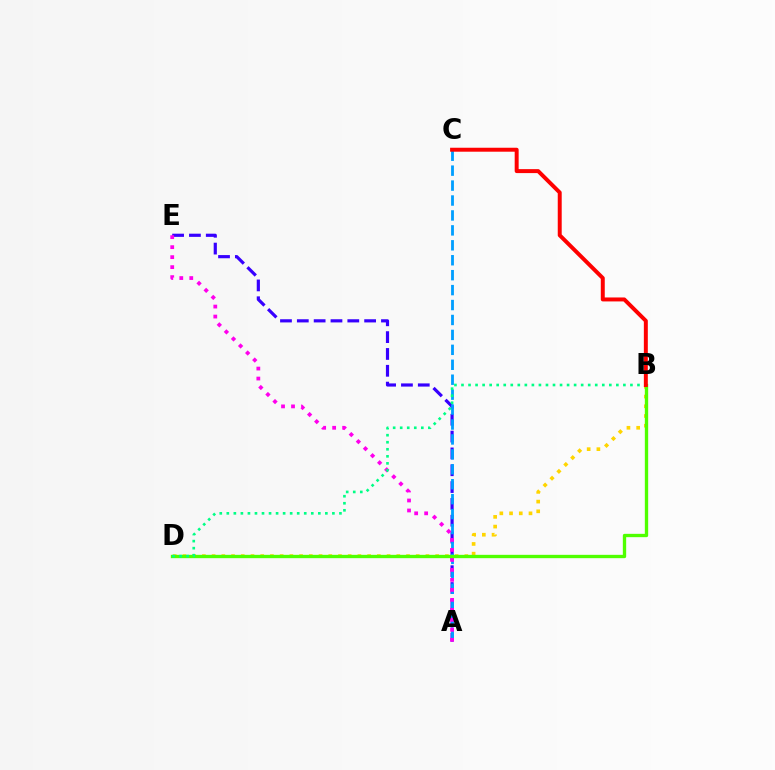{('A', 'E'): [{'color': '#3700ff', 'line_style': 'dashed', 'thickness': 2.29}, {'color': '#ff00ed', 'line_style': 'dotted', 'thickness': 2.71}], ('A', 'C'): [{'color': '#009eff', 'line_style': 'dashed', 'thickness': 2.03}], ('B', 'D'): [{'color': '#ffd500', 'line_style': 'dotted', 'thickness': 2.64}, {'color': '#4fff00', 'line_style': 'solid', 'thickness': 2.4}, {'color': '#00ff86', 'line_style': 'dotted', 'thickness': 1.91}], ('B', 'C'): [{'color': '#ff0000', 'line_style': 'solid', 'thickness': 2.85}]}